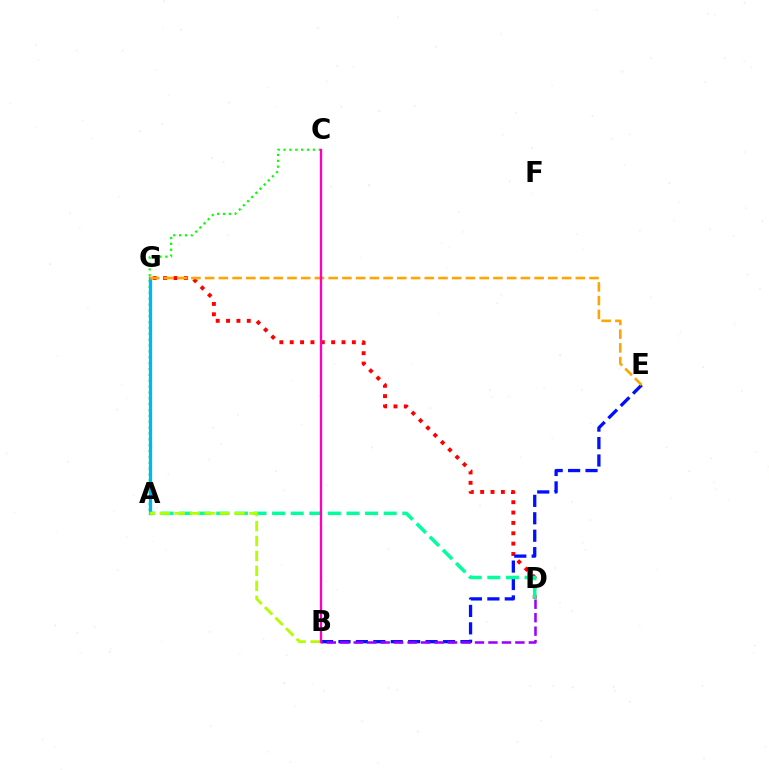{('A', 'C'): [{'color': '#08ff00', 'line_style': 'dotted', 'thickness': 1.59}], ('D', 'G'): [{'color': '#ff0000', 'line_style': 'dotted', 'thickness': 2.81}], ('B', 'E'): [{'color': '#0010ff', 'line_style': 'dashed', 'thickness': 2.37}], ('B', 'D'): [{'color': '#9b00ff', 'line_style': 'dashed', 'thickness': 1.83}], ('A', 'G'): [{'color': '#00b5ff', 'line_style': 'solid', 'thickness': 2.37}], ('A', 'D'): [{'color': '#00ff9d', 'line_style': 'dashed', 'thickness': 2.53}], ('A', 'B'): [{'color': '#b3ff00', 'line_style': 'dashed', 'thickness': 2.03}], ('E', 'G'): [{'color': '#ffa500', 'line_style': 'dashed', 'thickness': 1.86}], ('B', 'C'): [{'color': '#ff00bd', 'line_style': 'solid', 'thickness': 1.68}]}